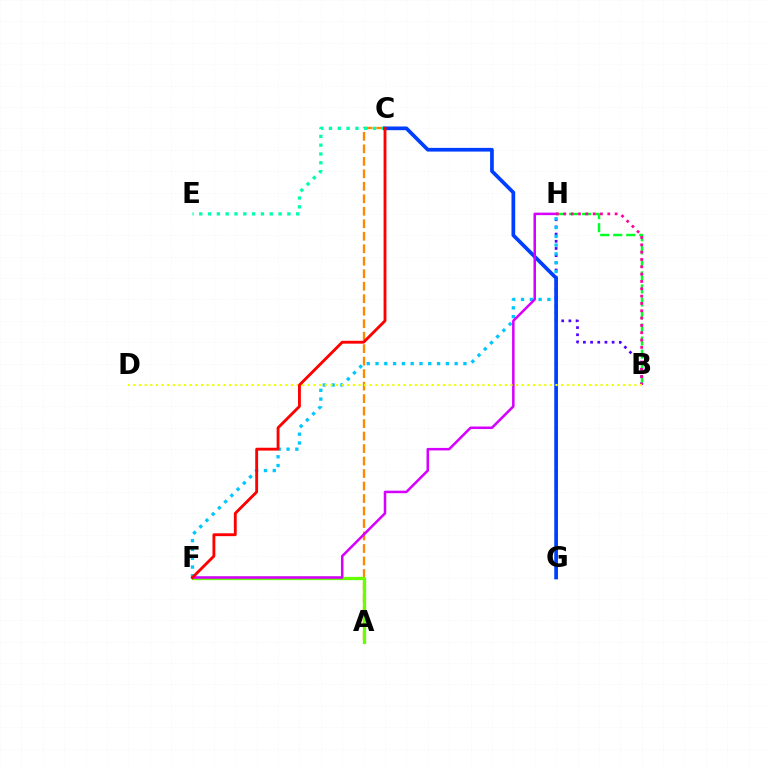{('B', 'H'): [{'color': '#4f00ff', 'line_style': 'dotted', 'thickness': 1.95}, {'color': '#00ff27', 'line_style': 'dashed', 'thickness': 1.77}, {'color': '#ff00a0', 'line_style': 'dotted', 'thickness': 1.99}], ('A', 'C'): [{'color': '#ff8800', 'line_style': 'dashed', 'thickness': 1.7}], ('C', 'E'): [{'color': '#00ffaf', 'line_style': 'dotted', 'thickness': 2.39}], ('F', 'H'): [{'color': '#00c7ff', 'line_style': 'dotted', 'thickness': 2.39}, {'color': '#d600ff', 'line_style': 'solid', 'thickness': 1.82}], ('C', 'G'): [{'color': '#003fff', 'line_style': 'solid', 'thickness': 2.67}], ('A', 'F'): [{'color': '#66ff00', 'line_style': 'solid', 'thickness': 2.37}], ('B', 'D'): [{'color': '#eeff00', 'line_style': 'dotted', 'thickness': 1.53}], ('C', 'F'): [{'color': '#ff0000', 'line_style': 'solid', 'thickness': 2.06}]}